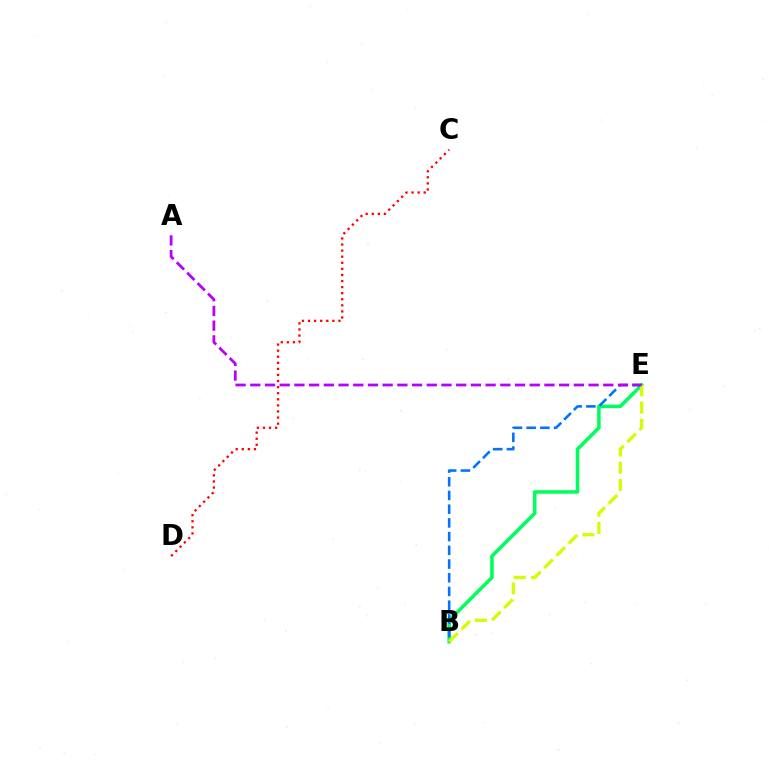{('B', 'E'): [{'color': '#00ff5c', 'line_style': 'solid', 'thickness': 2.55}, {'color': '#0074ff', 'line_style': 'dashed', 'thickness': 1.86}, {'color': '#d1ff00', 'line_style': 'dashed', 'thickness': 2.35}], ('C', 'D'): [{'color': '#ff0000', 'line_style': 'dotted', 'thickness': 1.65}], ('A', 'E'): [{'color': '#b900ff', 'line_style': 'dashed', 'thickness': 2.0}]}